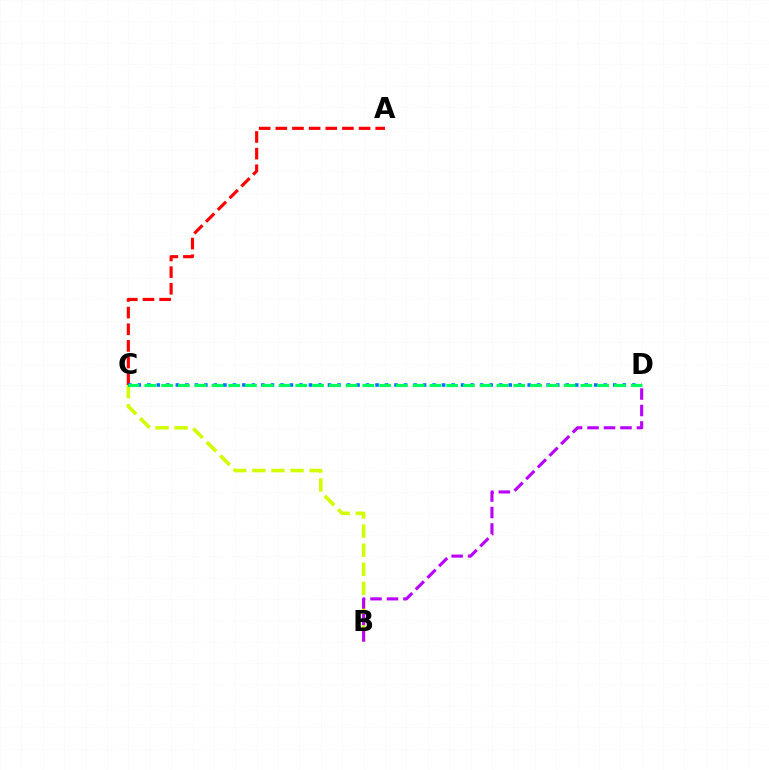{('A', 'C'): [{'color': '#ff0000', 'line_style': 'dashed', 'thickness': 2.26}], ('B', 'C'): [{'color': '#d1ff00', 'line_style': 'dashed', 'thickness': 2.59}], ('C', 'D'): [{'color': '#0074ff', 'line_style': 'dotted', 'thickness': 2.58}, {'color': '#00ff5c', 'line_style': 'dashed', 'thickness': 2.28}], ('B', 'D'): [{'color': '#b900ff', 'line_style': 'dashed', 'thickness': 2.24}]}